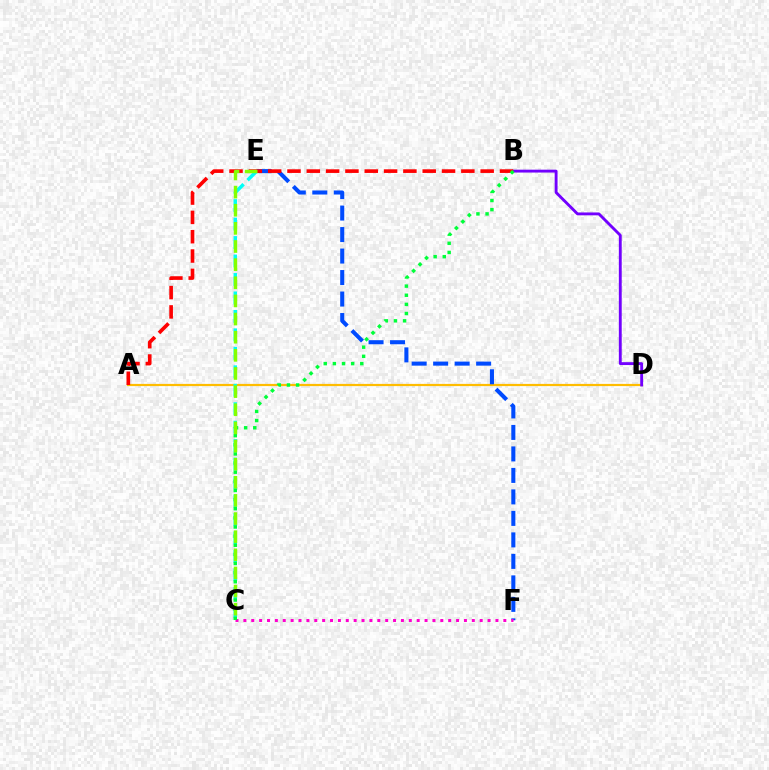{('A', 'D'): [{'color': '#ffbd00', 'line_style': 'solid', 'thickness': 1.59}], ('B', 'D'): [{'color': '#7200ff', 'line_style': 'solid', 'thickness': 2.07}], ('E', 'F'): [{'color': '#004bff', 'line_style': 'dashed', 'thickness': 2.92}], ('C', 'F'): [{'color': '#ff00cf', 'line_style': 'dotted', 'thickness': 2.14}], ('C', 'E'): [{'color': '#00fff6', 'line_style': 'dashed', 'thickness': 2.51}, {'color': '#84ff00', 'line_style': 'dashed', 'thickness': 2.46}], ('A', 'B'): [{'color': '#ff0000', 'line_style': 'dashed', 'thickness': 2.62}], ('B', 'C'): [{'color': '#00ff39', 'line_style': 'dotted', 'thickness': 2.48}]}